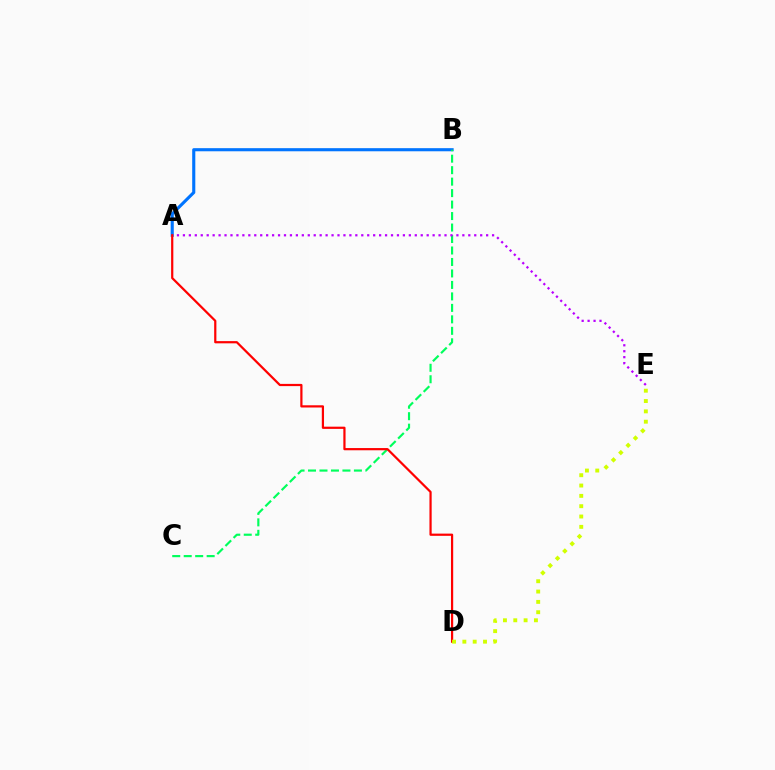{('A', 'B'): [{'color': '#0074ff', 'line_style': 'solid', 'thickness': 2.24}], ('B', 'C'): [{'color': '#00ff5c', 'line_style': 'dashed', 'thickness': 1.56}], ('A', 'E'): [{'color': '#b900ff', 'line_style': 'dotted', 'thickness': 1.62}], ('A', 'D'): [{'color': '#ff0000', 'line_style': 'solid', 'thickness': 1.6}], ('D', 'E'): [{'color': '#d1ff00', 'line_style': 'dotted', 'thickness': 2.81}]}